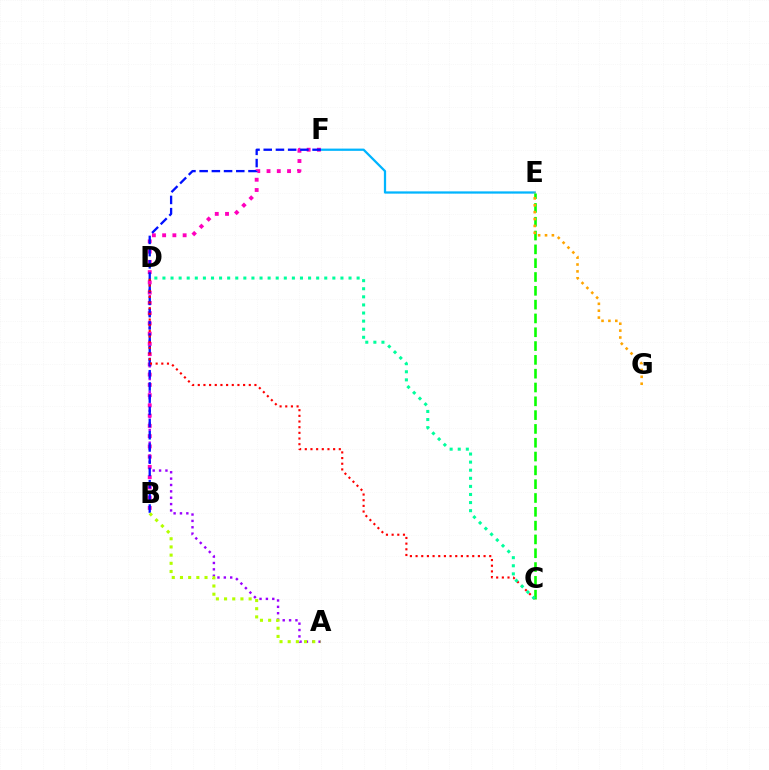{('E', 'F'): [{'color': '#00b5ff', 'line_style': 'solid', 'thickness': 1.62}], ('C', 'E'): [{'color': '#08ff00', 'line_style': 'dashed', 'thickness': 1.88}], ('A', 'D'): [{'color': '#9b00ff', 'line_style': 'dotted', 'thickness': 1.73}], ('B', 'F'): [{'color': '#ff00bd', 'line_style': 'dotted', 'thickness': 2.79}, {'color': '#0010ff', 'line_style': 'dashed', 'thickness': 1.66}], ('A', 'B'): [{'color': '#b3ff00', 'line_style': 'dotted', 'thickness': 2.22}], ('C', 'D'): [{'color': '#ff0000', 'line_style': 'dotted', 'thickness': 1.54}, {'color': '#00ff9d', 'line_style': 'dotted', 'thickness': 2.2}], ('E', 'G'): [{'color': '#ffa500', 'line_style': 'dotted', 'thickness': 1.87}]}